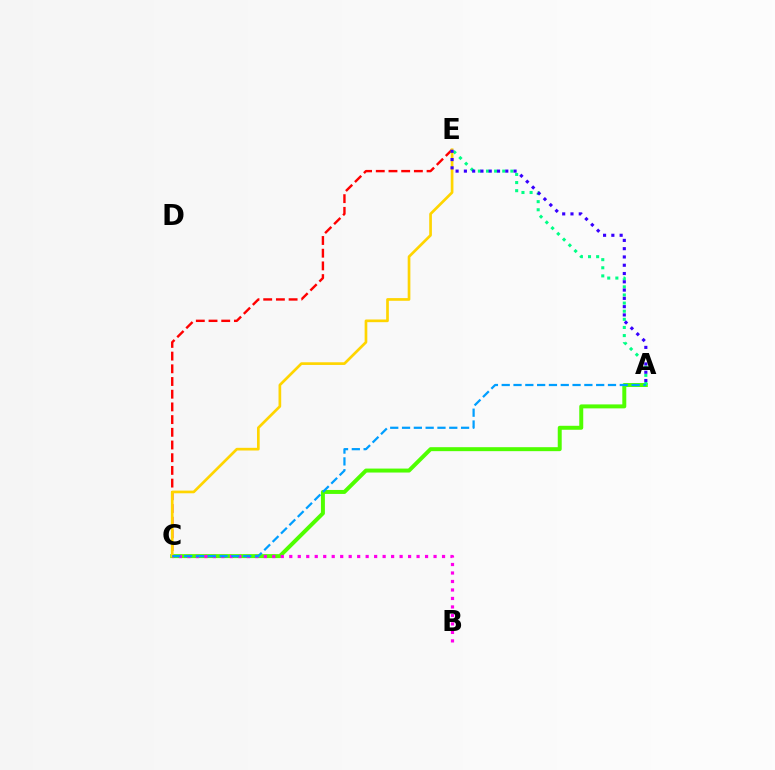{('C', 'E'): [{'color': '#ff0000', 'line_style': 'dashed', 'thickness': 1.73}, {'color': '#ffd500', 'line_style': 'solid', 'thickness': 1.93}], ('A', 'C'): [{'color': '#4fff00', 'line_style': 'solid', 'thickness': 2.86}, {'color': '#009eff', 'line_style': 'dashed', 'thickness': 1.6}], ('A', 'E'): [{'color': '#00ff86', 'line_style': 'dotted', 'thickness': 2.21}, {'color': '#3700ff', 'line_style': 'dotted', 'thickness': 2.25}], ('B', 'C'): [{'color': '#ff00ed', 'line_style': 'dotted', 'thickness': 2.31}]}